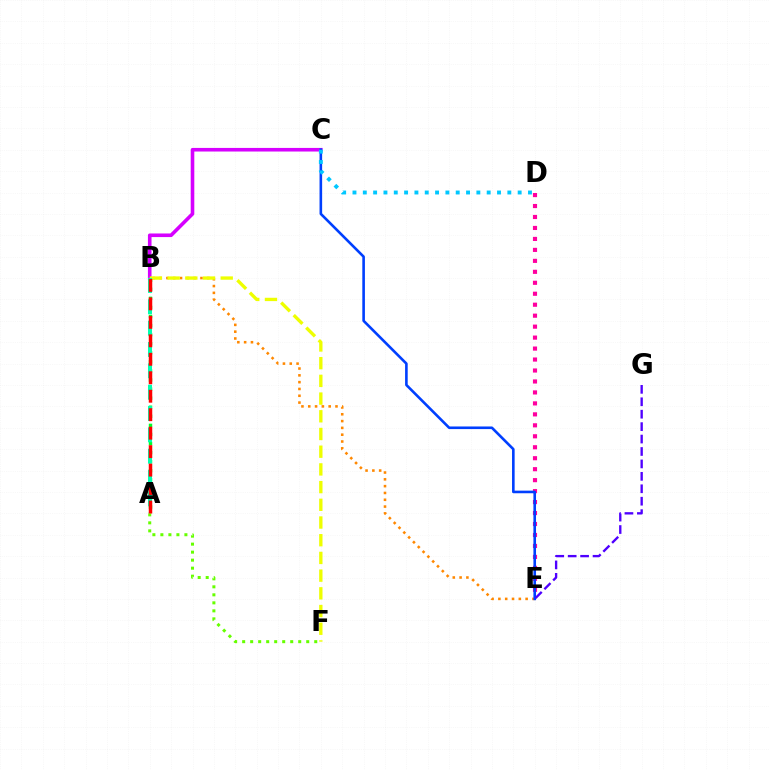{('A', 'F'): [{'color': '#66ff00', 'line_style': 'dotted', 'thickness': 2.18}], ('B', 'C'): [{'color': '#d600ff', 'line_style': 'solid', 'thickness': 2.59}], ('B', 'E'): [{'color': '#ff8800', 'line_style': 'dotted', 'thickness': 1.85}], ('D', 'E'): [{'color': '#ff00a0', 'line_style': 'dotted', 'thickness': 2.98}], ('C', 'E'): [{'color': '#003fff', 'line_style': 'solid', 'thickness': 1.88}], ('A', 'B'): [{'color': '#00ff27', 'line_style': 'dotted', 'thickness': 2.47}, {'color': '#00ffaf', 'line_style': 'dashed', 'thickness': 2.9}, {'color': '#ff0000', 'line_style': 'dashed', 'thickness': 2.51}], ('B', 'F'): [{'color': '#eeff00', 'line_style': 'dashed', 'thickness': 2.41}], ('E', 'G'): [{'color': '#4f00ff', 'line_style': 'dashed', 'thickness': 1.69}], ('C', 'D'): [{'color': '#00c7ff', 'line_style': 'dotted', 'thickness': 2.8}]}